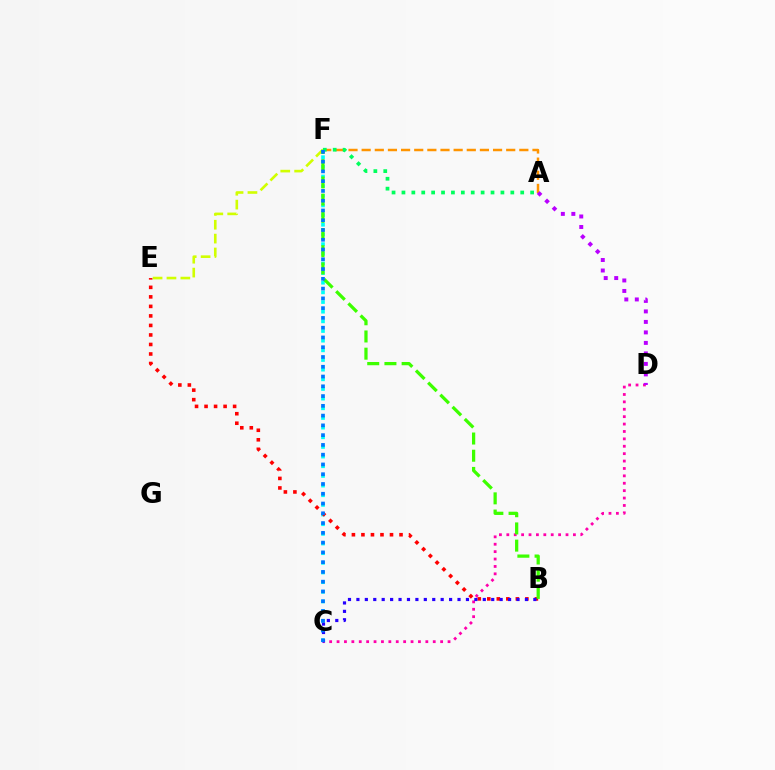{('C', 'D'): [{'color': '#ff00ac', 'line_style': 'dotted', 'thickness': 2.01}], ('C', 'F'): [{'color': '#00fff6', 'line_style': 'dotted', 'thickness': 2.62}, {'color': '#0074ff', 'line_style': 'dotted', 'thickness': 2.65}], ('B', 'E'): [{'color': '#ff0000', 'line_style': 'dotted', 'thickness': 2.59}], ('E', 'F'): [{'color': '#d1ff00', 'line_style': 'dashed', 'thickness': 1.89}], ('B', 'F'): [{'color': '#3dff00', 'line_style': 'dashed', 'thickness': 2.34}], ('A', 'F'): [{'color': '#ff9400', 'line_style': 'dashed', 'thickness': 1.79}, {'color': '#00ff5c', 'line_style': 'dotted', 'thickness': 2.69}], ('A', 'D'): [{'color': '#b900ff', 'line_style': 'dotted', 'thickness': 2.85}], ('B', 'C'): [{'color': '#2500ff', 'line_style': 'dotted', 'thickness': 2.29}]}